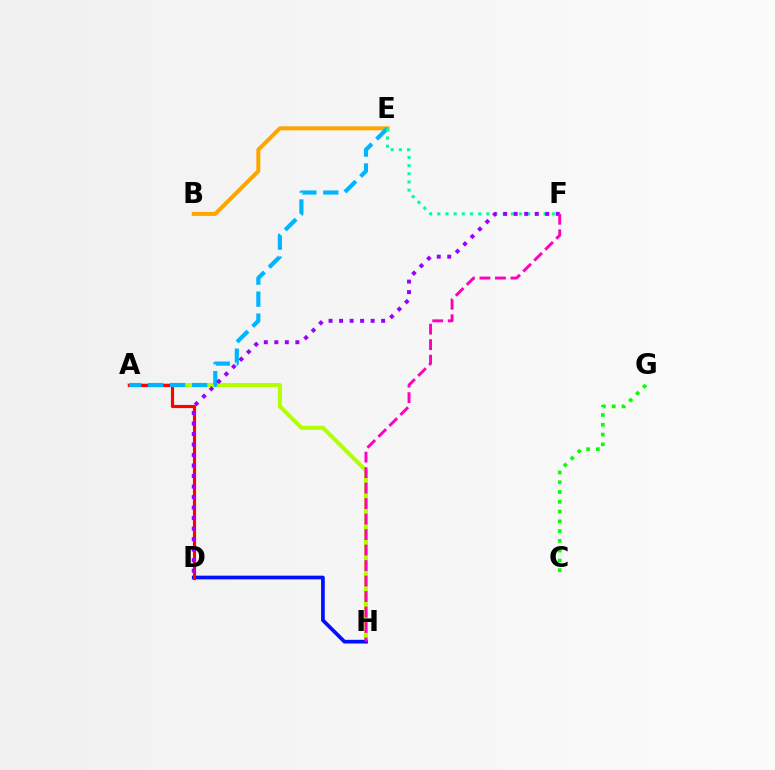{('A', 'H'): [{'color': '#b3ff00', 'line_style': 'solid', 'thickness': 2.9}], ('D', 'H'): [{'color': '#0010ff', 'line_style': 'solid', 'thickness': 2.66}], ('A', 'D'): [{'color': '#ff0000', 'line_style': 'solid', 'thickness': 2.27}], ('B', 'E'): [{'color': '#ffa500', 'line_style': 'solid', 'thickness': 2.89}], ('A', 'E'): [{'color': '#00b5ff', 'line_style': 'dashed', 'thickness': 2.99}], ('E', 'F'): [{'color': '#00ff9d', 'line_style': 'dotted', 'thickness': 2.22}], ('D', 'F'): [{'color': '#9b00ff', 'line_style': 'dotted', 'thickness': 2.86}], ('C', 'G'): [{'color': '#08ff00', 'line_style': 'dotted', 'thickness': 2.66}], ('F', 'H'): [{'color': '#ff00bd', 'line_style': 'dashed', 'thickness': 2.1}]}